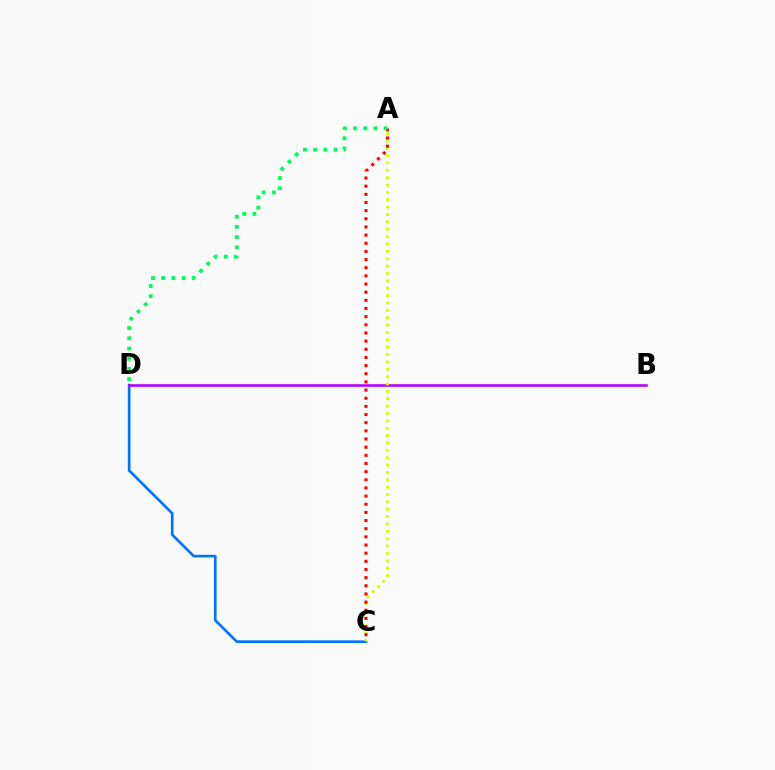{('C', 'D'): [{'color': '#0074ff', 'line_style': 'solid', 'thickness': 1.91}], ('B', 'D'): [{'color': '#b900ff', 'line_style': 'solid', 'thickness': 1.87}], ('A', 'C'): [{'color': '#d1ff00', 'line_style': 'dotted', 'thickness': 2.0}, {'color': '#ff0000', 'line_style': 'dotted', 'thickness': 2.22}], ('A', 'D'): [{'color': '#00ff5c', 'line_style': 'dotted', 'thickness': 2.77}]}